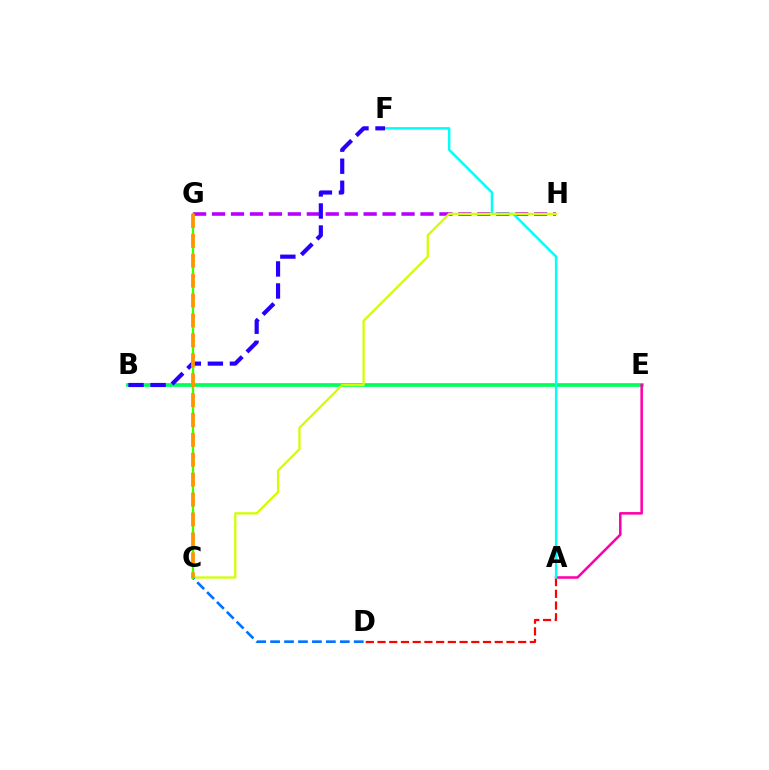{('B', 'E'): [{'color': '#00ff5c', 'line_style': 'solid', 'thickness': 2.67}], ('G', 'H'): [{'color': '#b900ff', 'line_style': 'dashed', 'thickness': 2.57}], ('A', 'E'): [{'color': '#ff00ac', 'line_style': 'solid', 'thickness': 1.84}], ('A', 'D'): [{'color': '#ff0000', 'line_style': 'dashed', 'thickness': 1.59}], ('A', 'F'): [{'color': '#00fff6', 'line_style': 'solid', 'thickness': 1.78}], ('C', 'H'): [{'color': '#d1ff00', 'line_style': 'solid', 'thickness': 1.65}], ('B', 'F'): [{'color': '#2500ff', 'line_style': 'dashed', 'thickness': 3.0}], ('C', 'D'): [{'color': '#0074ff', 'line_style': 'dashed', 'thickness': 1.89}], ('C', 'G'): [{'color': '#3dff00', 'line_style': 'solid', 'thickness': 1.68}, {'color': '#ff9400', 'line_style': 'dashed', 'thickness': 2.7}]}